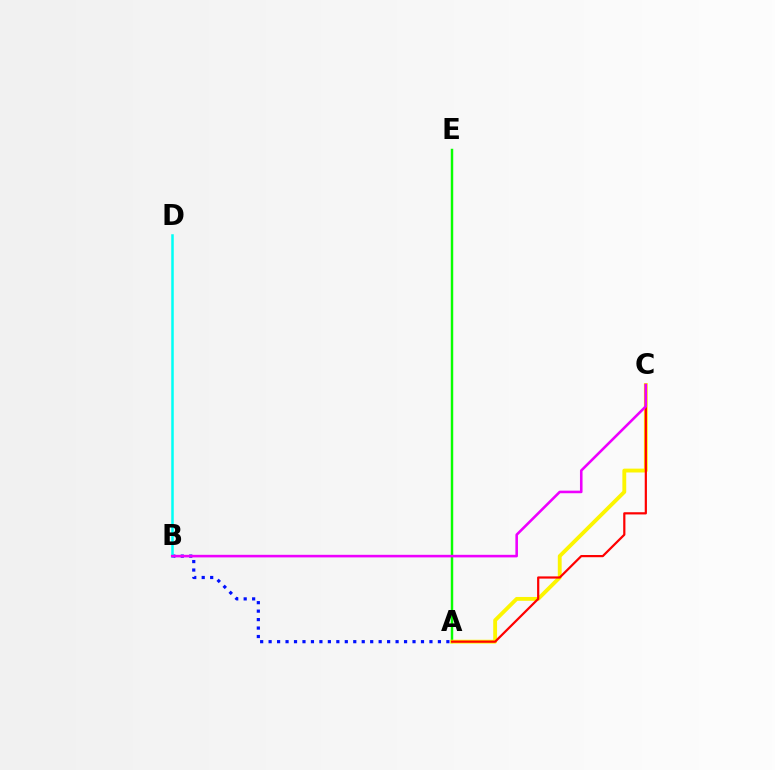{('A', 'B'): [{'color': '#0010ff', 'line_style': 'dotted', 'thickness': 2.3}], ('B', 'D'): [{'color': '#00fff6', 'line_style': 'solid', 'thickness': 1.81}], ('A', 'E'): [{'color': '#08ff00', 'line_style': 'solid', 'thickness': 1.76}], ('A', 'C'): [{'color': '#fcf500', 'line_style': 'solid', 'thickness': 2.77}, {'color': '#ff0000', 'line_style': 'solid', 'thickness': 1.59}], ('B', 'C'): [{'color': '#ee00ff', 'line_style': 'solid', 'thickness': 1.86}]}